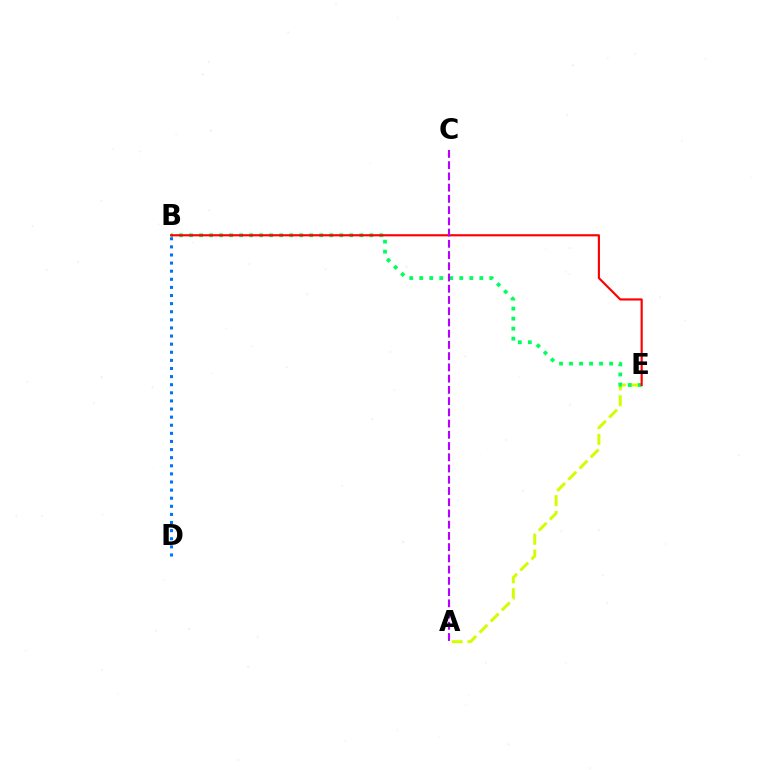{('A', 'E'): [{'color': '#d1ff00', 'line_style': 'dashed', 'thickness': 2.15}], ('B', 'E'): [{'color': '#00ff5c', 'line_style': 'dotted', 'thickness': 2.72}, {'color': '#ff0000', 'line_style': 'solid', 'thickness': 1.55}], ('B', 'D'): [{'color': '#0074ff', 'line_style': 'dotted', 'thickness': 2.2}], ('A', 'C'): [{'color': '#b900ff', 'line_style': 'dashed', 'thickness': 1.53}]}